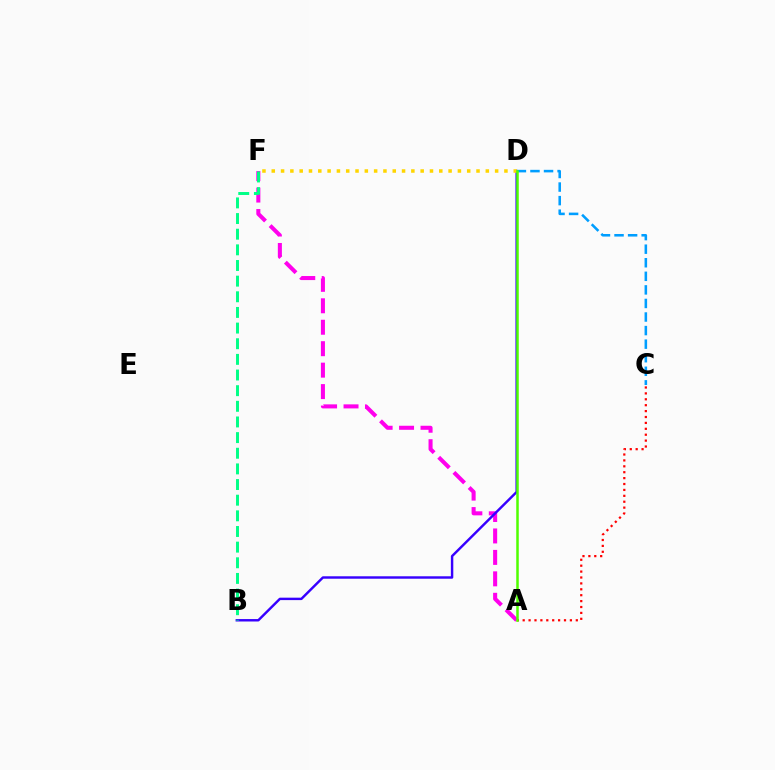{('A', 'C'): [{'color': '#ff0000', 'line_style': 'dotted', 'thickness': 1.6}], ('A', 'F'): [{'color': '#ff00ed', 'line_style': 'dashed', 'thickness': 2.91}], ('B', 'D'): [{'color': '#3700ff', 'line_style': 'solid', 'thickness': 1.75}], ('D', 'F'): [{'color': '#ffd500', 'line_style': 'dotted', 'thickness': 2.53}], ('C', 'D'): [{'color': '#009eff', 'line_style': 'dashed', 'thickness': 1.84}], ('A', 'D'): [{'color': '#4fff00', 'line_style': 'solid', 'thickness': 1.81}], ('B', 'F'): [{'color': '#00ff86', 'line_style': 'dashed', 'thickness': 2.13}]}